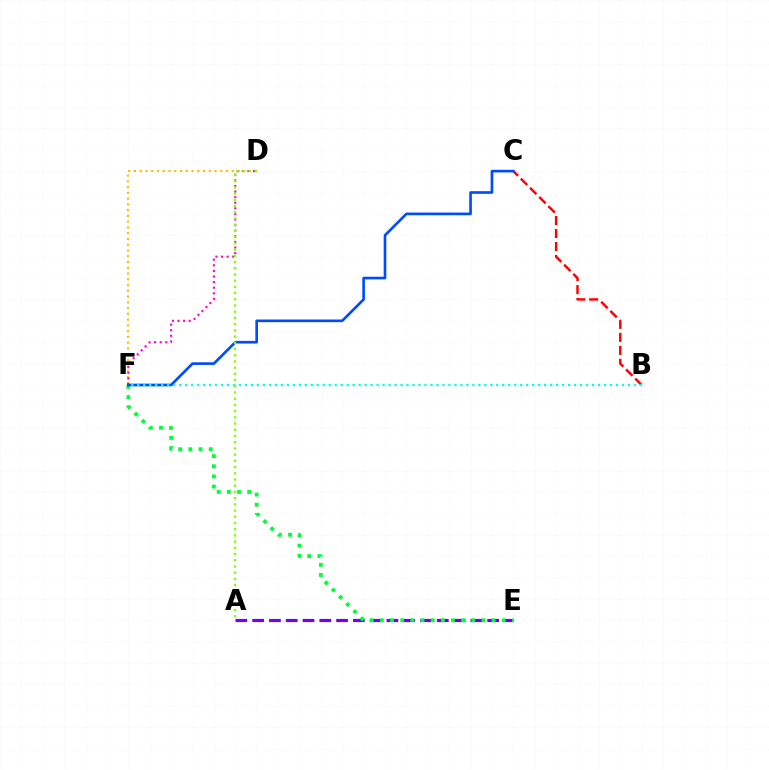{('D', 'F'): [{'color': '#ffbd00', 'line_style': 'dotted', 'thickness': 1.57}, {'color': '#ff00cf', 'line_style': 'dotted', 'thickness': 1.52}], ('B', 'C'): [{'color': '#ff0000', 'line_style': 'dashed', 'thickness': 1.77}], ('A', 'E'): [{'color': '#7200ff', 'line_style': 'dashed', 'thickness': 2.28}], ('E', 'F'): [{'color': '#00ff39', 'line_style': 'dotted', 'thickness': 2.76}], ('C', 'F'): [{'color': '#004bff', 'line_style': 'solid', 'thickness': 1.9}], ('A', 'D'): [{'color': '#84ff00', 'line_style': 'dotted', 'thickness': 1.69}], ('B', 'F'): [{'color': '#00fff6', 'line_style': 'dotted', 'thickness': 1.63}]}